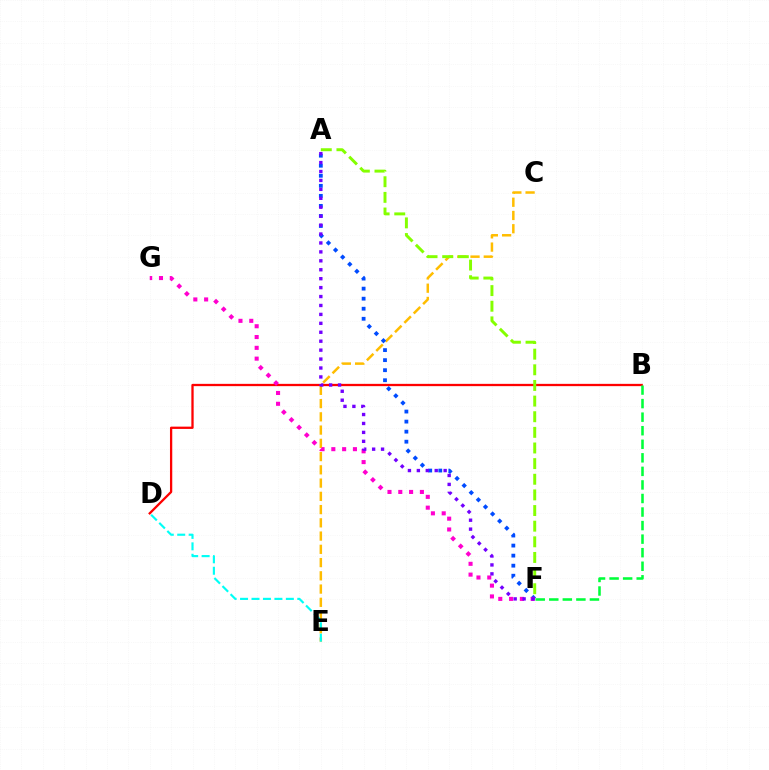{('C', 'E'): [{'color': '#ffbd00', 'line_style': 'dashed', 'thickness': 1.8}], ('D', 'E'): [{'color': '#00fff6', 'line_style': 'dashed', 'thickness': 1.56}], ('B', 'D'): [{'color': '#ff0000', 'line_style': 'solid', 'thickness': 1.65}], ('A', 'F'): [{'color': '#84ff00', 'line_style': 'dashed', 'thickness': 2.12}, {'color': '#004bff', 'line_style': 'dotted', 'thickness': 2.73}, {'color': '#7200ff', 'line_style': 'dotted', 'thickness': 2.43}], ('F', 'G'): [{'color': '#ff00cf', 'line_style': 'dotted', 'thickness': 2.93}], ('B', 'F'): [{'color': '#00ff39', 'line_style': 'dashed', 'thickness': 1.84}]}